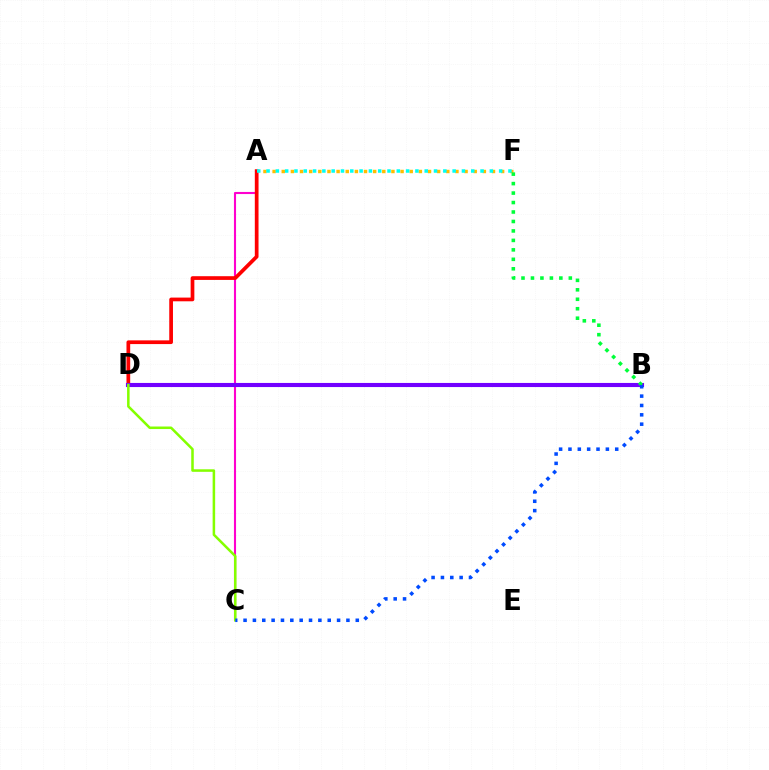{('A', 'C'): [{'color': '#ff00cf', 'line_style': 'solid', 'thickness': 1.52}], ('A', 'F'): [{'color': '#ffbd00', 'line_style': 'dotted', 'thickness': 2.48}, {'color': '#00fff6', 'line_style': 'dotted', 'thickness': 2.53}], ('A', 'D'): [{'color': '#ff0000', 'line_style': 'solid', 'thickness': 2.67}], ('B', 'D'): [{'color': '#7200ff', 'line_style': 'solid', 'thickness': 2.96}], ('C', 'D'): [{'color': '#84ff00', 'line_style': 'solid', 'thickness': 1.82}], ('B', 'F'): [{'color': '#00ff39', 'line_style': 'dotted', 'thickness': 2.57}], ('B', 'C'): [{'color': '#004bff', 'line_style': 'dotted', 'thickness': 2.54}]}